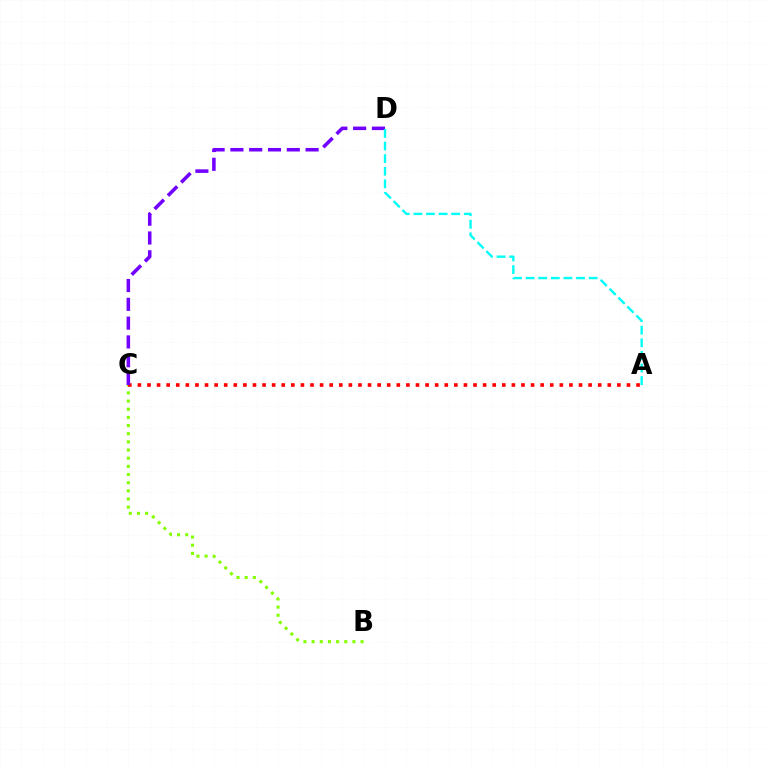{('B', 'C'): [{'color': '#84ff00', 'line_style': 'dotted', 'thickness': 2.22}], ('A', 'C'): [{'color': '#ff0000', 'line_style': 'dotted', 'thickness': 2.61}], ('C', 'D'): [{'color': '#7200ff', 'line_style': 'dashed', 'thickness': 2.55}], ('A', 'D'): [{'color': '#00fff6', 'line_style': 'dashed', 'thickness': 1.71}]}